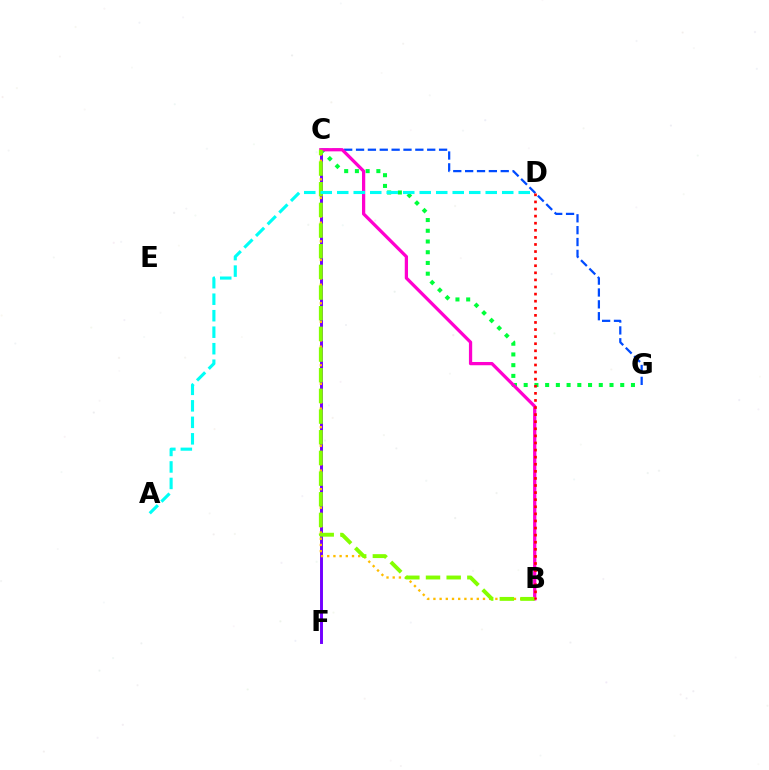{('C', 'F'): [{'color': '#7200ff', 'line_style': 'solid', 'thickness': 2.12}], ('C', 'G'): [{'color': '#004bff', 'line_style': 'dashed', 'thickness': 1.61}, {'color': '#00ff39', 'line_style': 'dotted', 'thickness': 2.91}], ('B', 'C'): [{'color': '#ff00cf', 'line_style': 'solid', 'thickness': 2.34}, {'color': '#ffbd00', 'line_style': 'dotted', 'thickness': 1.68}, {'color': '#84ff00', 'line_style': 'dashed', 'thickness': 2.81}], ('B', 'D'): [{'color': '#ff0000', 'line_style': 'dotted', 'thickness': 1.93}], ('A', 'D'): [{'color': '#00fff6', 'line_style': 'dashed', 'thickness': 2.24}]}